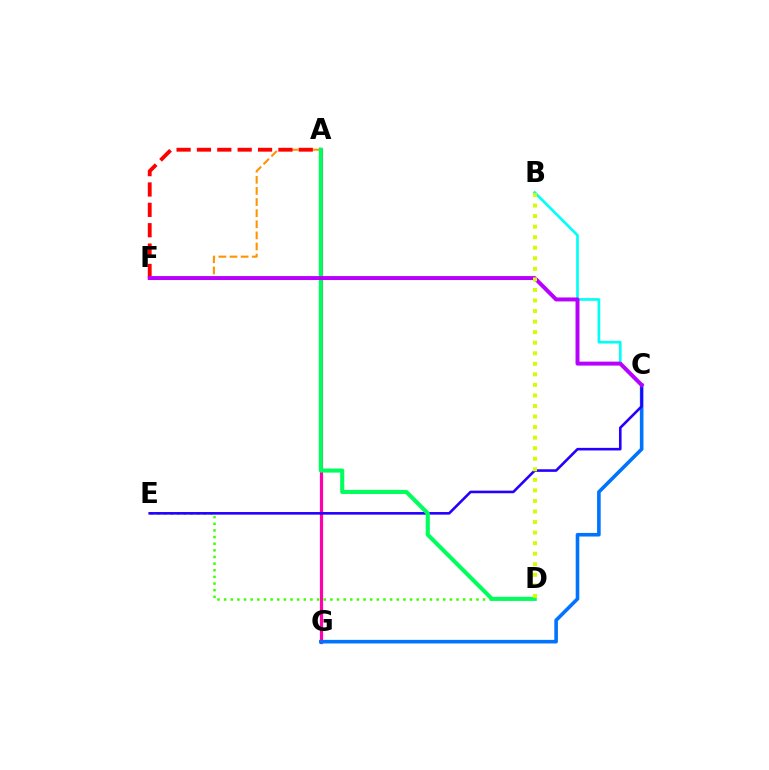{('A', 'F'): [{'color': '#ff9400', 'line_style': 'dashed', 'thickness': 1.51}, {'color': '#ff0000', 'line_style': 'dashed', 'thickness': 2.77}], ('B', 'C'): [{'color': '#00fff6', 'line_style': 'solid', 'thickness': 1.92}], ('A', 'G'): [{'color': '#ff00ac', 'line_style': 'solid', 'thickness': 2.31}], ('D', 'E'): [{'color': '#3dff00', 'line_style': 'dotted', 'thickness': 1.8}], ('C', 'G'): [{'color': '#0074ff', 'line_style': 'solid', 'thickness': 2.59}], ('C', 'E'): [{'color': '#2500ff', 'line_style': 'solid', 'thickness': 1.87}], ('A', 'D'): [{'color': '#00ff5c', 'line_style': 'solid', 'thickness': 2.93}], ('C', 'F'): [{'color': '#b900ff', 'line_style': 'solid', 'thickness': 2.85}], ('B', 'D'): [{'color': '#d1ff00', 'line_style': 'dotted', 'thickness': 2.87}]}